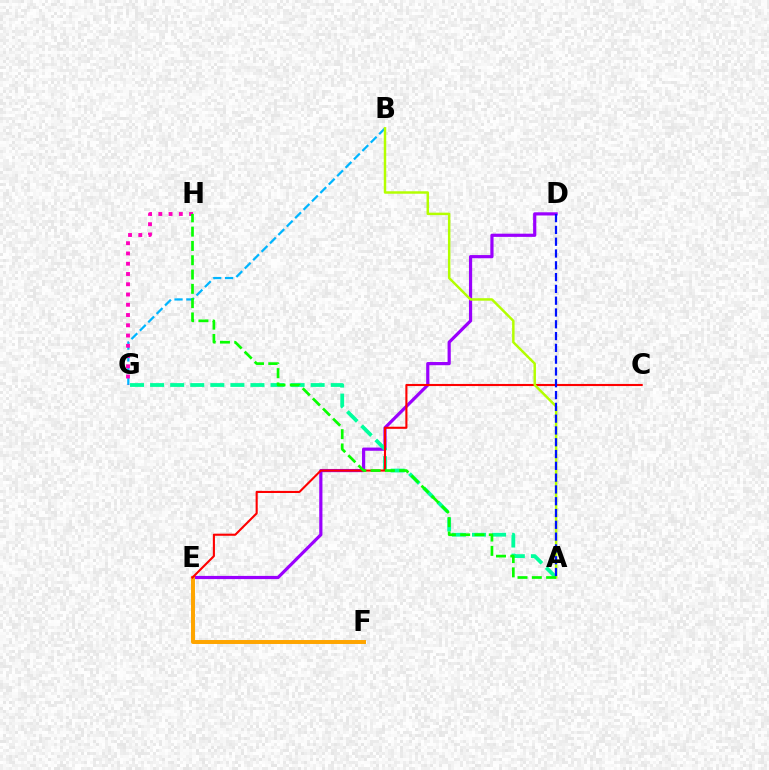{('D', 'E'): [{'color': '#9b00ff', 'line_style': 'solid', 'thickness': 2.3}], ('A', 'G'): [{'color': '#00ff9d', 'line_style': 'dashed', 'thickness': 2.73}], ('B', 'G'): [{'color': '#00b5ff', 'line_style': 'dashed', 'thickness': 1.61}], ('E', 'F'): [{'color': '#ffa500', 'line_style': 'solid', 'thickness': 2.85}], ('C', 'E'): [{'color': '#ff0000', 'line_style': 'solid', 'thickness': 1.52}], ('A', 'B'): [{'color': '#b3ff00', 'line_style': 'solid', 'thickness': 1.77}], ('A', 'D'): [{'color': '#0010ff', 'line_style': 'dashed', 'thickness': 1.6}], ('G', 'H'): [{'color': '#ff00bd', 'line_style': 'dotted', 'thickness': 2.79}], ('A', 'H'): [{'color': '#08ff00', 'line_style': 'dashed', 'thickness': 1.94}]}